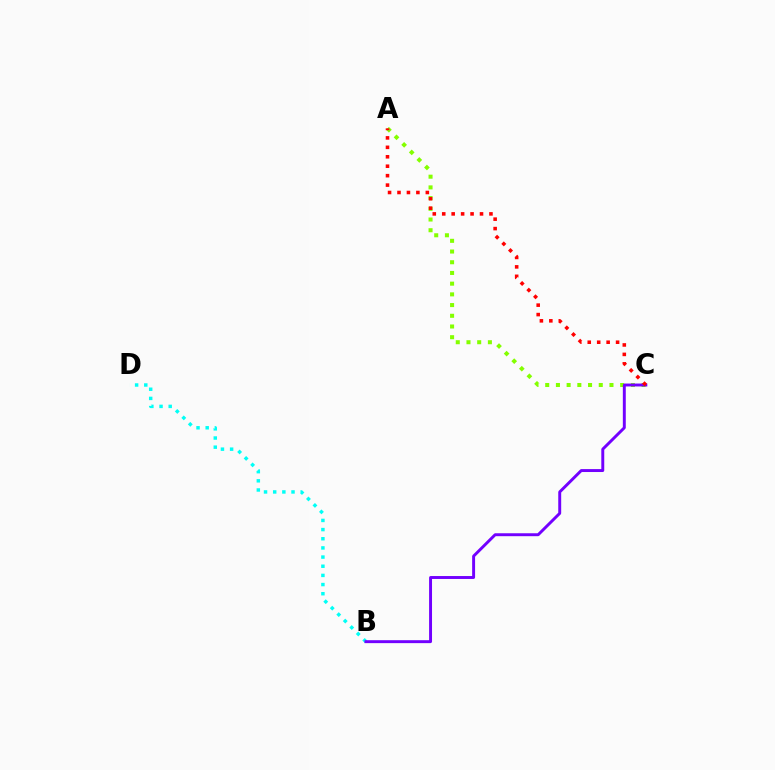{('A', 'C'): [{'color': '#84ff00', 'line_style': 'dotted', 'thickness': 2.91}, {'color': '#ff0000', 'line_style': 'dotted', 'thickness': 2.57}], ('B', 'D'): [{'color': '#00fff6', 'line_style': 'dotted', 'thickness': 2.49}], ('B', 'C'): [{'color': '#7200ff', 'line_style': 'solid', 'thickness': 2.11}]}